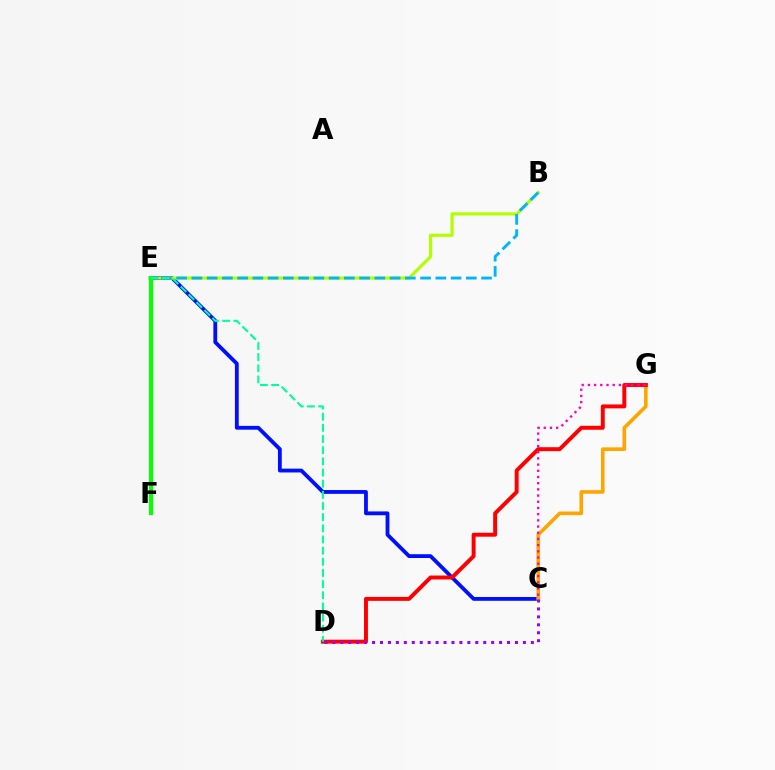{('C', 'E'): [{'color': '#0010ff', 'line_style': 'solid', 'thickness': 2.75}], ('B', 'E'): [{'color': '#b3ff00', 'line_style': 'solid', 'thickness': 2.3}, {'color': '#00b5ff', 'line_style': 'dashed', 'thickness': 2.07}], ('E', 'F'): [{'color': '#08ff00', 'line_style': 'solid', 'thickness': 2.99}], ('C', 'G'): [{'color': '#ffa500', 'line_style': 'solid', 'thickness': 2.59}, {'color': '#ff00bd', 'line_style': 'dotted', 'thickness': 1.68}], ('D', 'G'): [{'color': '#ff0000', 'line_style': 'solid', 'thickness': 2.84}], ('D', 'E'): [{'color': '#00ff9d', 'line_style': 'dashed', 'thickness': 1.52}], ('C', 'D'): [{'color': '#9b00ff', 'line_style': 'dotted', 'thickness': 2.16}]}